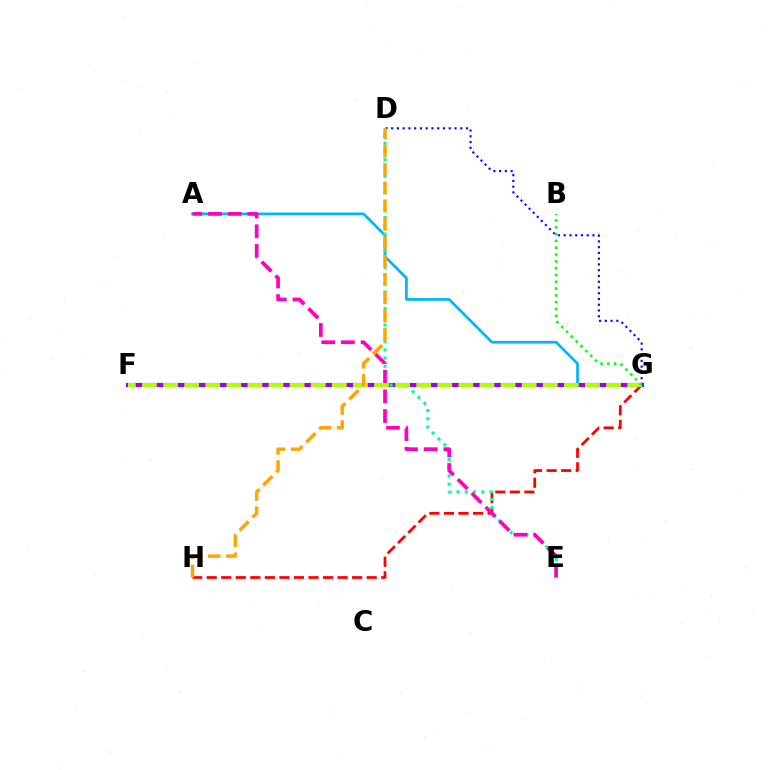{('A', 'G'): [{'color': '#00b5ff', 'line_style': 'solid', 'thickness': 1.95}], ('G', 'H'): [{'color': '#ff0000', 'line_style': 'dashed', 'thickness': 1.98}], ('F', 'G'): [{'color': '#9b00ff', 'line_style': 'solid', 'thickness': 3.0}, {'color': '#b3ff00', 'line_style': 'dashed', 'thickness': 2.87}], ('D', 'G'): [{'color': '#0010ff', 'line_style': 'dotted', 'thickness': 1.56}], ('D', 'E'): [{'color': '#00ff9d', 'line_style': 'dotted', 'thickness': 2.25}], ('A', 'E'): [{'color': '#ff00bd', 'line_style': 'dashed', 'thickness': 2.67}], ('D', 'H'): [{'color': '#ffa500', 'line_style': 'dashed', 'thickness': 2.49}], ('B', 'G'): [{'color': '#08ff00', 'line_style': 'dotted', 'thickness': 1.85}]}